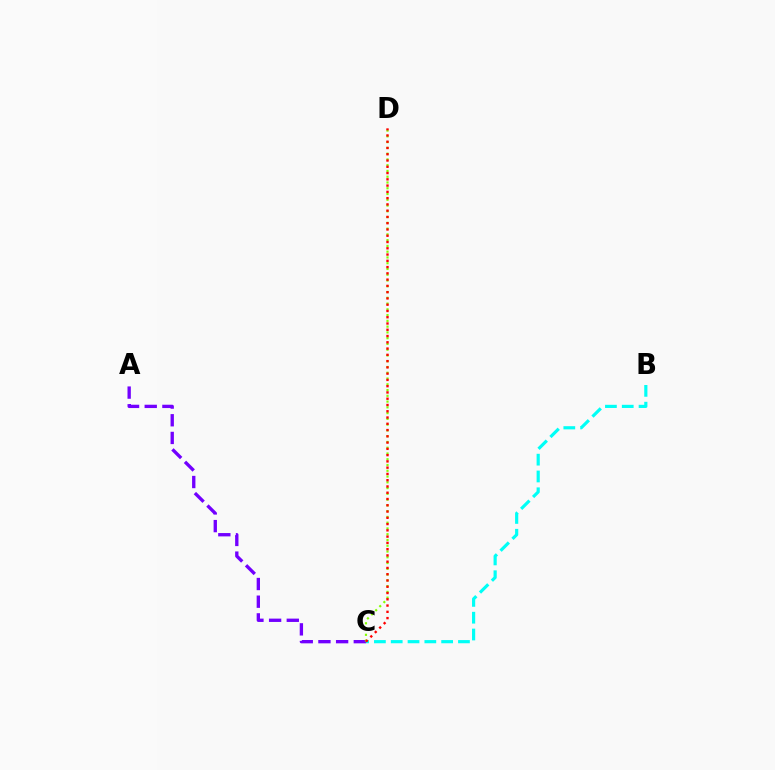{('A', 'C'): [{'color': '#7200ff', 'line_style': 'dashed', 'thickness': 2.4}], ('B', 'C'): [{'color': '#00fff6', 'line_style': 'dashed', 'thickness': 2.28}], ('C', 'D'): [{'color': '#84ff00', 'line_style': 'dotted', 'thickness': 1.57}, {'color': '#ff0000', 'line_style': 'dotted', 'thickness': 1.7}]}